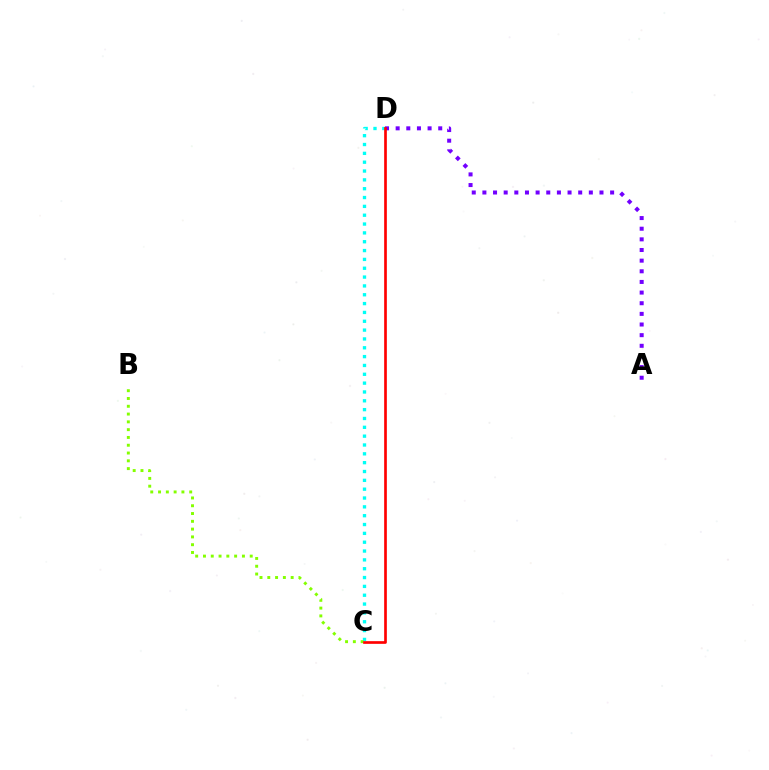{('C', 'D'): [{'color': '#00fff6', 'line_style': 'dotted', 'thickness': 2.4}, {'color': '#ff0000', 'line_style': 'solid', 'thickness': 1.93}], ('A', 'D'): [{'color': '#7200ff', 'line_style': 'dotted', 'thickness': 2.89}], ('B', 'C'): [{'color': '#84ff00', 'line_style': 'dotted', 'thickness': 2.12}]}